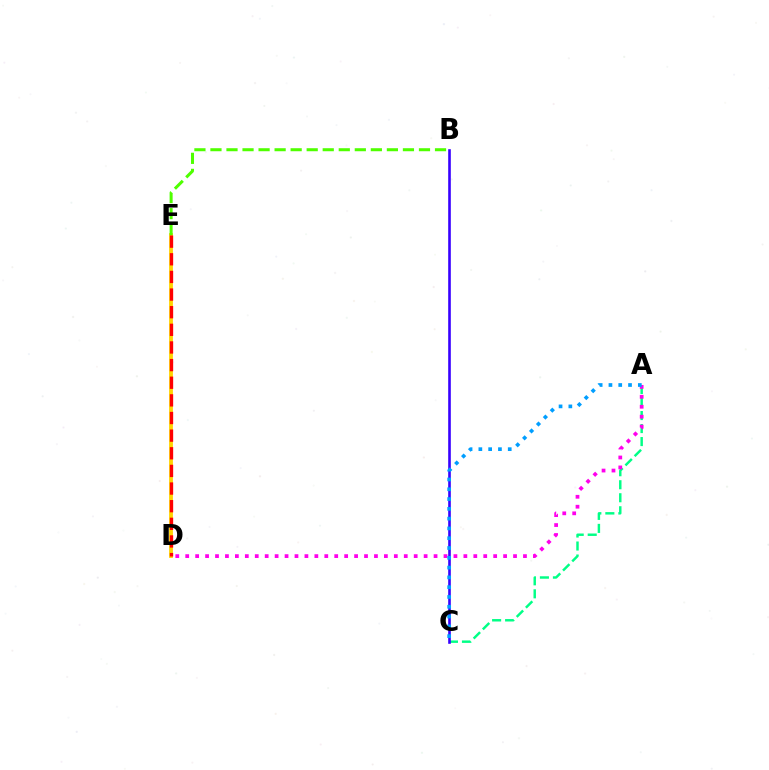{('A', 'C'): [{'color': '#00ff86', 'line_style': 'dashed', 'thickness': 1.77}, {'color': '#009eff', 'line_style': 'dotted', 'thickness': 2.66}], ('D', 'E'): [{'color': '#ffd500', 'line_style': 'solid', 'thickness': 2.75}, {'color': '#ff0000', 'line_style': 'dashed', 'thickness': 2.4}], ('A', 'D'): [{'color': '#ff00ed', 'line_style': 'dotted', 'thickness': 2.7}], ('B', 'E'): [{'color': '#4fff00', 'line_style': 'dashed', 'thickness': 2.18}], ('B', 'C'): [{'color': '#3700ff', 'line_style': 'solid', 'thickness': 1.88}]}